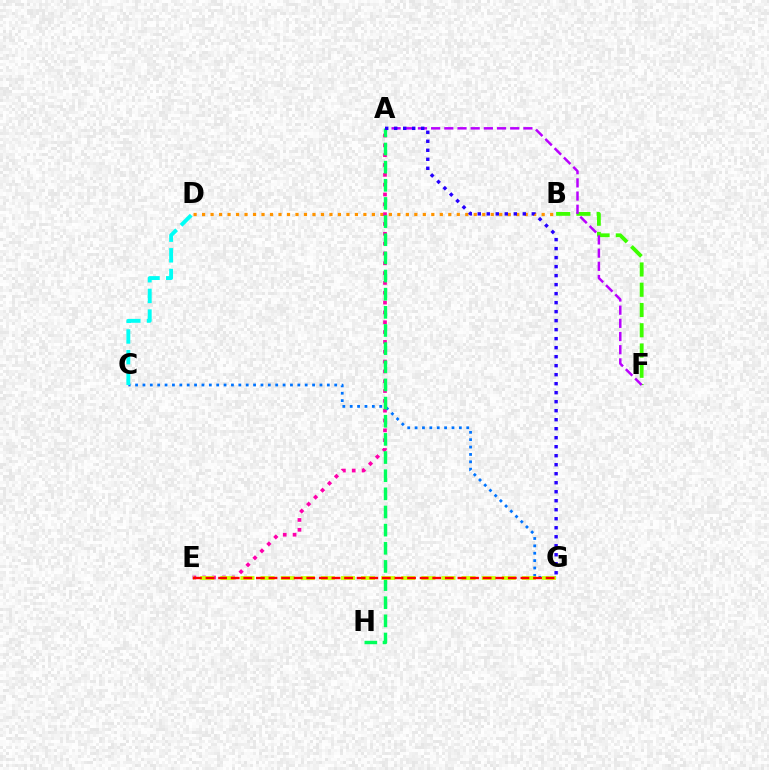{('B', 'D'): [{'color': '#ff9400', 'line_style': 'dotted', 'thickness': 2.31}], ('B', 'F'): [{'color': '#3dff00', 'line_style': 'dashed', 'thickness': 2.75}], ('A', 'E'): [{'color': '#ff00ac', 'line_style': 'dotted', 'thickness': 2.67}], ('C', 'G'): [{'color': '#0074ff', 'line_style': 'dotted', 'thickness': 2.0}], ('A', 'H'): [{'color': '#00ff5c', 'line_style': 'dashed', 'thickness': 2.47}], ('A', 'F'): [{'color': '#b900ff', 'line_style': 'dashed', 'thickness': 1.79}], ('A', 'G'): [{'color': '#2500ff', 'line_style': 'dotted', 'thickness': 2.45}], ('E', 'G'): [{'color': '#d1ff00', 'line_style': 'dashed', 'thickness': 2.73}, {'color': '#ff0000', 'line_style': 'dashed', 'thickness': 1.71}], ('C', 'D'): [{'color': '#00fff6', 'line_style': 'dashed', 'thickness': 2.81}]}